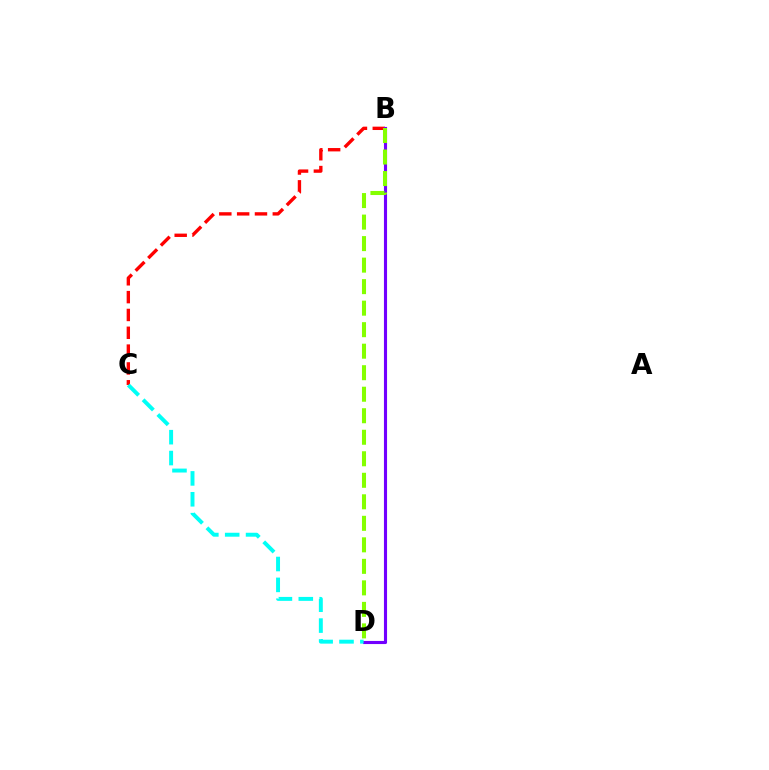{('B', 'C'): [{'color': '#ff0000', 'line_style': 'dashed', 'thickness': 2.42}], ('B', 'D'): [{'color': '#7200ff', 'line_style': 'solid', 'thickness': 2.24}, {'color': '#84ff00', 'line_style': 'dashed', 'thickness': 2.92}], ('C', 'D'): [{'color': '#00fff6', 'line_style': 'dashed', 'thickness': 2.84}]}